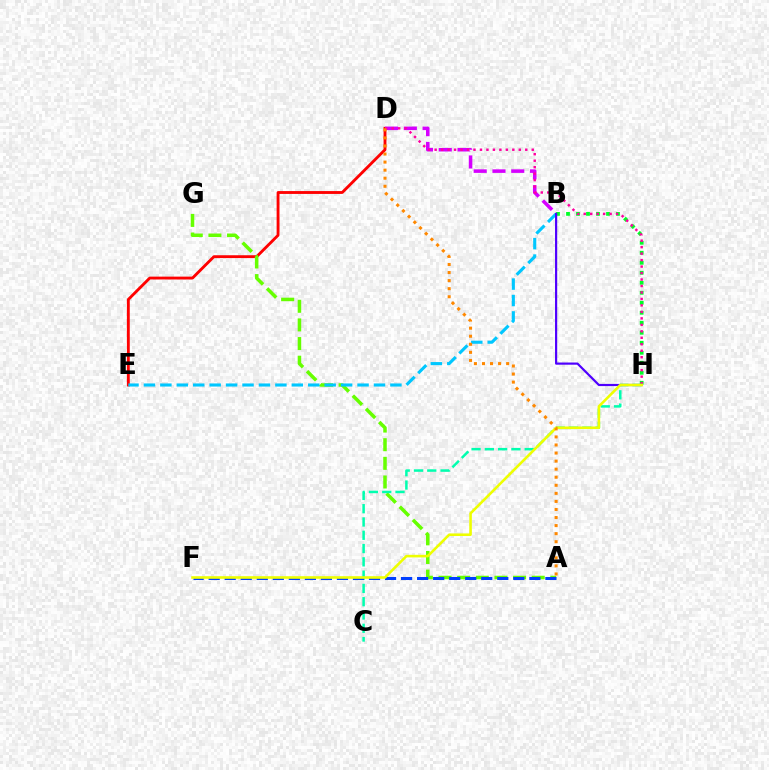{('D', 'E'): [{'color': '#ff0000', 'line_style': 'solid', 'thickness': 2.06}], ('B', 'H'): [{'color': '#00ff27', 'line_style': 'dotted', 'thickness': 2.72}, {'color': '#4f00ff', 'line_style': 'solid', 'thickness': 1.57}], ('B', 'D'): [{'color': '#d600ff', 'line_style': 'dashed', 'thickness': 2.55}], ('A', 'G'): [{'color': '#66ff00', 'line_style': 'dashed', 'thickness': 2.53}], ('D', 'H'): [{'color': '#ff00a0', 'line_style': 'dotted', 'thickness': 1.76}], ('B', 'E'): [{'color': '#00c7ff', 'line_style': 'dashed', 'thickness': 2.23}], ('C', 'H'): [{'color': '#00ffaf', 'line_style': 'dashed', 'thickness': 1.81}], ('A', 'F'): [{'color': '#003fff', 'line_style': 'dashed', 'thickness': 2.18}], ('F', 'H'): [{'color': '#eeff00', 'line_style': 'solid', 'thickness': 1.86}], ('A', 'D'): [{'color': '#ff8800', 'line_style': 'dotted', 'thickness': 2.19}]}